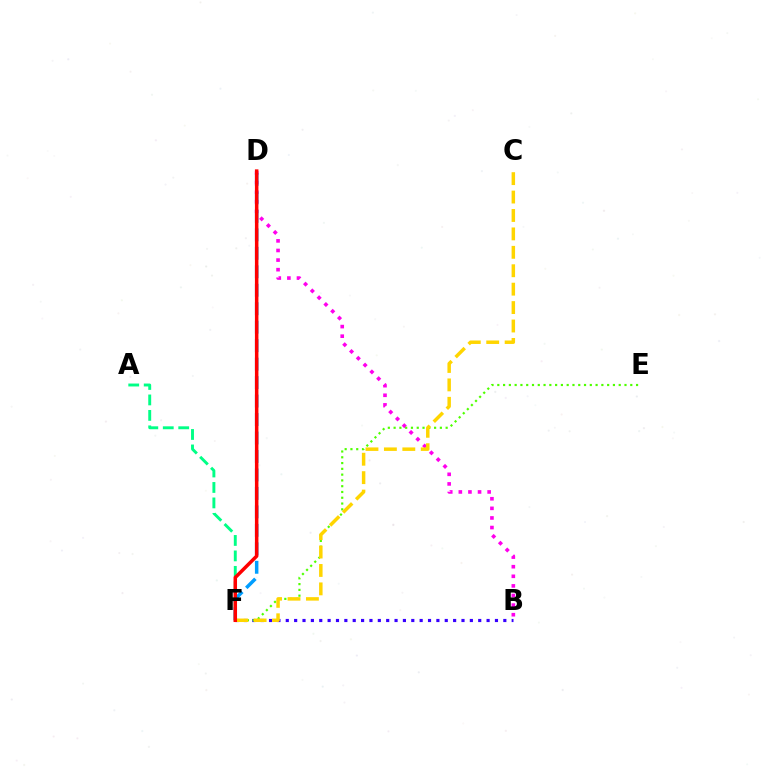{('B', 'D'): [{'color': '#ff00ed', 'line_style': 'dotted', 'thickness': 2.61}], ('A', 'F'): [{'color': '#00ff86', 'line_style': 'dashed', 'thickness': 2.1}], ('B', 'F'): [{'color': '#3700ff', 'line_style': 'dotted', 'thickness': 2.27}], ('D', 'F'): [{'color': '#009eff', 'line_style': 'dashed', 'thickness': 2.51}, {'color': '#ff0000', 'line_style': 'solid', 'thickness': 2.52}], ('E', 'F'): [{'color': '#4fff00', 'line_style': 'dotted', 'thickness': 1.57}], ('C', 'F'): [{'color': '#ffd500', 'line_style': 'dashed', 'thickness': 2.5}]}